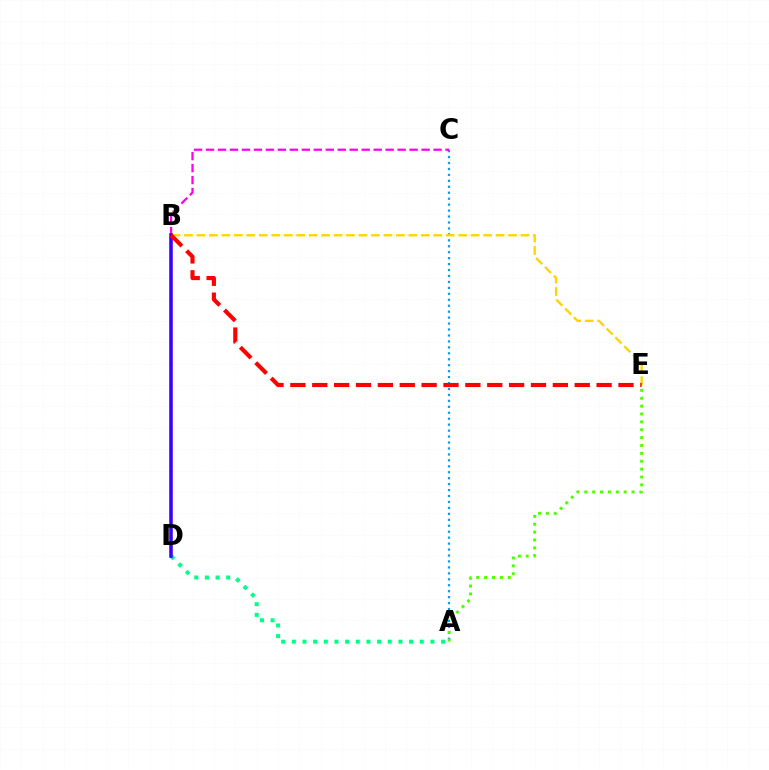{('A', 'C'): [{'color': '#009eff', 'line_style': 'dotted', 'thickness': 1.62}], ('B', 'E'): [{'color': '#ffd500', 'line_style': 'dashed', 'thickness': 1.69}, {'color': '#ff0000', 'line_style': 'dashed', 'thickness': 2.97}], ('A', 'D'): [{'color': '#00ff86', 'line_style': 'dotted', 'thickness': 2.9}], ('B', 'C'): [{'color': '#ff00ed', 'line_style': 'dashed', 'thickness': 1.63}], ('A', 'E'): [{'color': '#4fff00', 'line_style': 'dotted', 'thickness': 2.14}], ('B', 'D'): [{'color': '#3700ff', 'line_style': 'solid', 'thickness': 2.55}]}